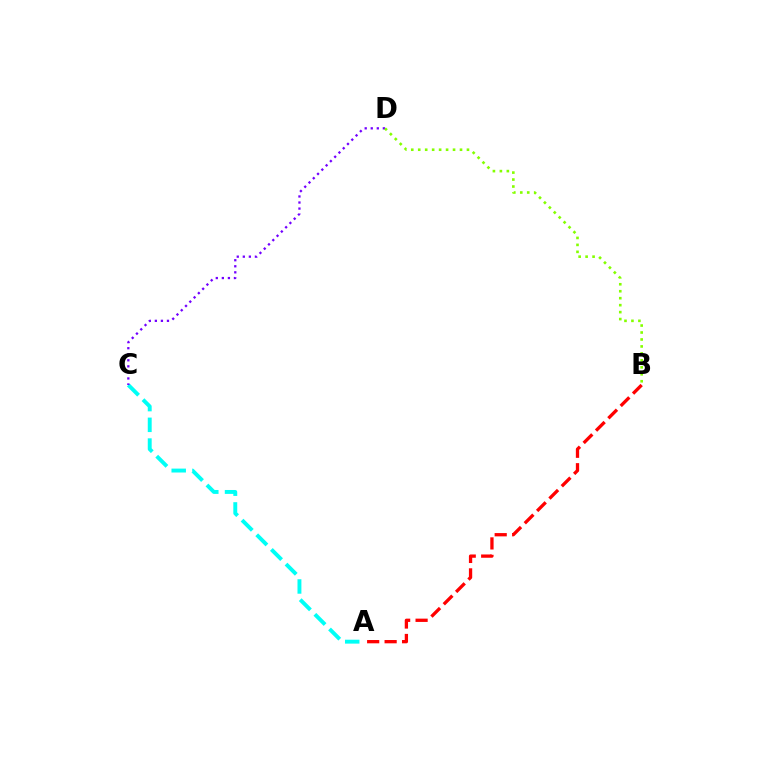{('A', 'C'): [{'color': '#00fff6', 'line_style': 'dashed', 'thickness': 2.82}], ('C', 'D'): [{'color': '#7200ff', 'line_style': 'dotted', 'thickness': 1.64}], ('A', 'B'): [{'color': '#ff0000', 'line_style': 'dashed', 'thickness': 2.37}], ('B', 'D'): [{'color': '#84ff00', 'line_style': 'dotted', 'thickness': 1.89}]}